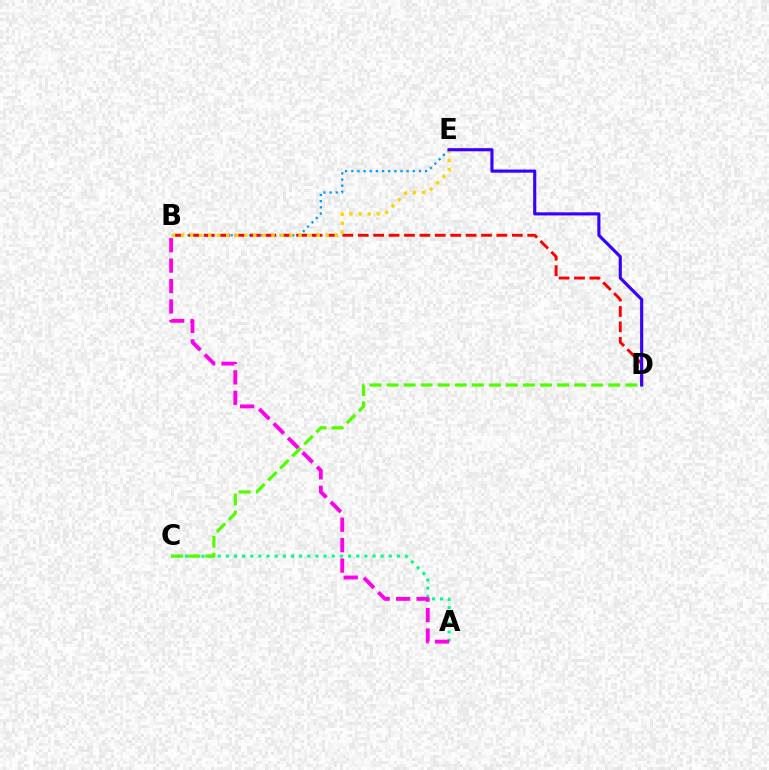{('A', 'C'): [{'color': '#00ff86', 'line_style': 'dotted', 'thickness': 2.21}], ('A', 'B'): [{'color': '#ff00ed', 'line_style': 'dashed', 'thickness': 2.77}], ('B', 'E'): [{'color': '#009eff', 'line_style': 'dotted', 'thickness': 1.67}, {'color': '#ffd500', 'line_style': 'dotted', 'thickness': 2.46}], ('B', 'D'): [{'color': '#ff0000', 'line_style': 'dashed', 'thickness': 2.09}], ('C', 'D'): [{'color': '#4fff00', 'line_style': 'dashed', 'thickness': 2.32}], ('D', 'E'): [{'color': '#3700ff', 'line_style': 'solid', 'thickness': 2.25}]}